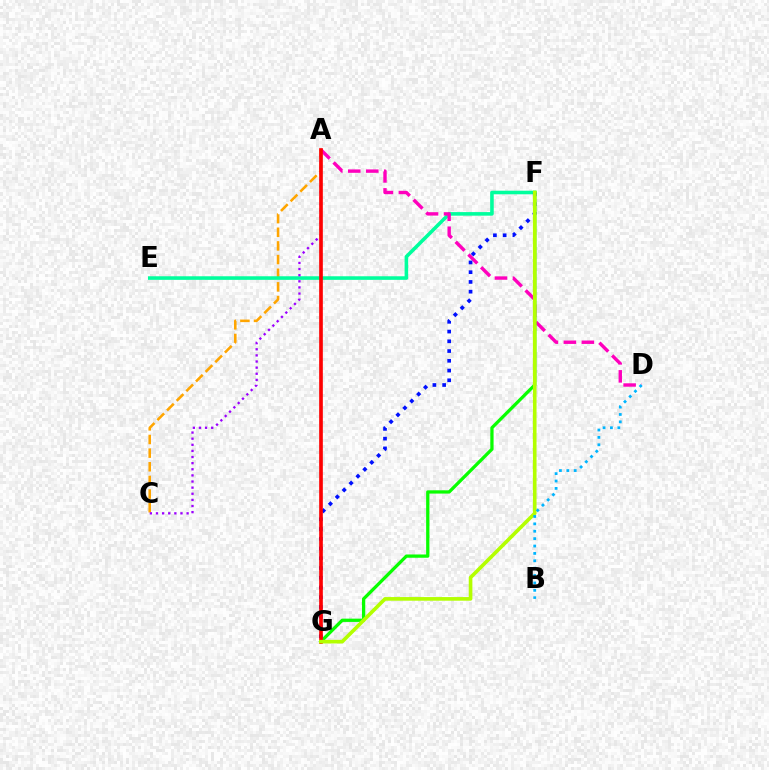{('A', 'C'): [{'color': '#ffa500', 'line_style': 'dashed', 'thickness': 1.85}, {'color': '#9b00ff', 'line_style': 'dotted', 'thickness': 1.66}], ('E', 'F'): [{'color': '#00ff9d', 'line_style': 'solid', 'thickness': 2.58}], ('A', 'D'): [{'color': '#ff00bd', 'line_style': 'dashed', 'thickness': 2.45}], ('F', 'G'): [{'color': '#0010ff', 'line_style': 'dotted', 'thickness': 2.65}, {'color': '#08ff00', 'line_style': 'solid', 'thickness': 2.35}, {'color': '#b3ff00', 'line_style': 'solid', 'thickness': 2.62}], ('A', 'G'): [{'color': '#ff0000', 'line_style': 'solid', 'thickness': 2.64}], ('B', 'D'): [{'color': '#00b5ff', 'line_style': 'dotted', 'thickness': 2.01}]}